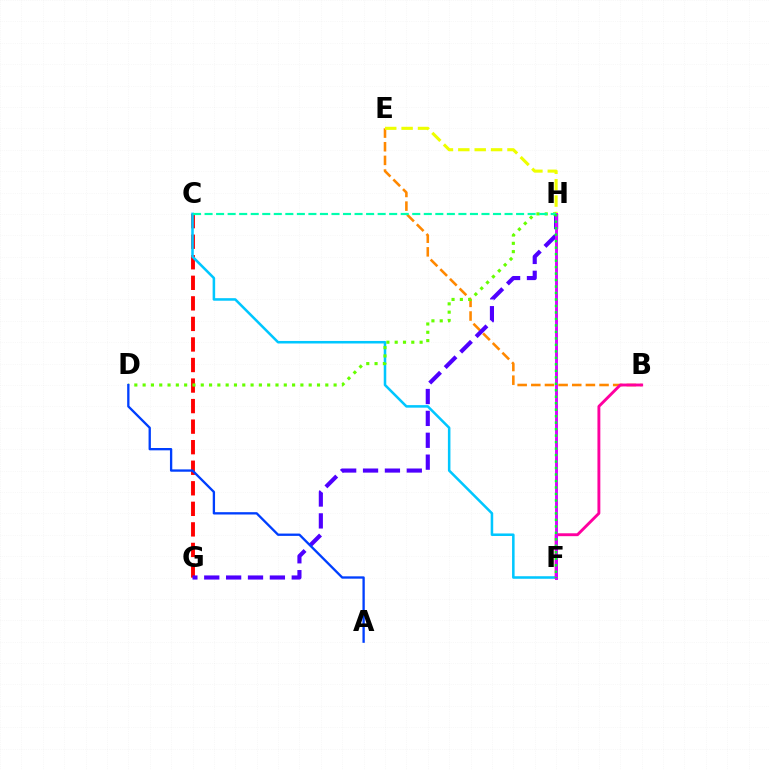{('C', 'G'): [{'color': '#ff0000', 'line_style': 'dashed', 'thickness': 2.79}], ('B', 'E'): [{'color': '#ff8800', 'line_style': 'dashed', 'thickness': 1.85}], ('E', 'H'): [{'color': '#eeff00', 'line_style': 'dashed', 'thickness': 2.23}], ('G', 'H'): [{'color': '#4f00ff', 'line_style': 'dashed', 'thickness': 2.97}], ('C', 'F'): [{'color': '#00c7ff', 'line_style': 'solid', 'thickness': 1.83}], ('D', 'H'): [{'color': '#66ff00', 'line_style': 'dotted', 'thickness': 2.26}], ('B', 'F'): [{'color': '#ff00a0', 'line_style': 'solid', 'thickness': 2.08}], ('F', 'H'): [{'color': '#d600ff', 'line_style': 'solid', 'thickness': 2.09}, {'color': '#00ff27', 'line_style': 'dotted', 'thickness': 1.76}], ('A', 'D'): [{'color': '#003fff', 'line_style': 'solid', 'thickness': 1.67}], ('C', 'H'): [{'color': '#00ffaf', 'line_style': 'dashed', 'thickness': 1.57}]}